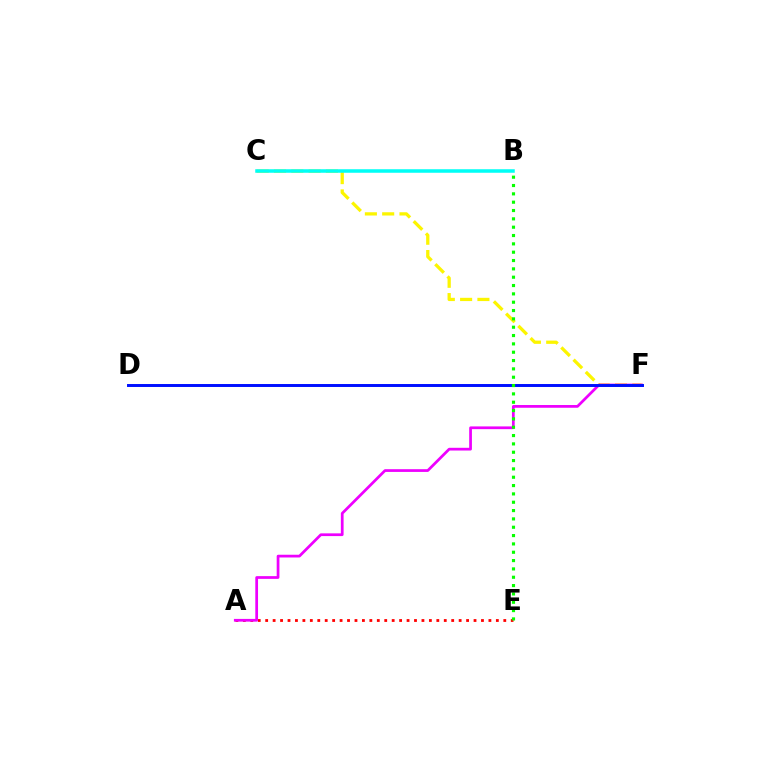{('C', 'F'): [{'color': '#fcf500', 'line_style': 'dashed', 'thickness': 2.35}], ('A', 'E'): [{'color': '#ff0000', 'line_style': 'dotted', 'thickness': 2.02}], ('A', 'F'): [{'color': '#ee00ff', 'line_style': 'solid', 'thickness': 1.97}], ('D', 'F'): [{'color': '#0010ff', 'line_style': 'solid', 'thickness': 2.12}], ('B', 'C'): [{'color': '#00fff6', 'line_style': 'solid', 'thickness': 2.54}], ('B', 'E'): [{'color': '#08ff00', 'line_style': 'dotted', 'thickness': 2.26}]}